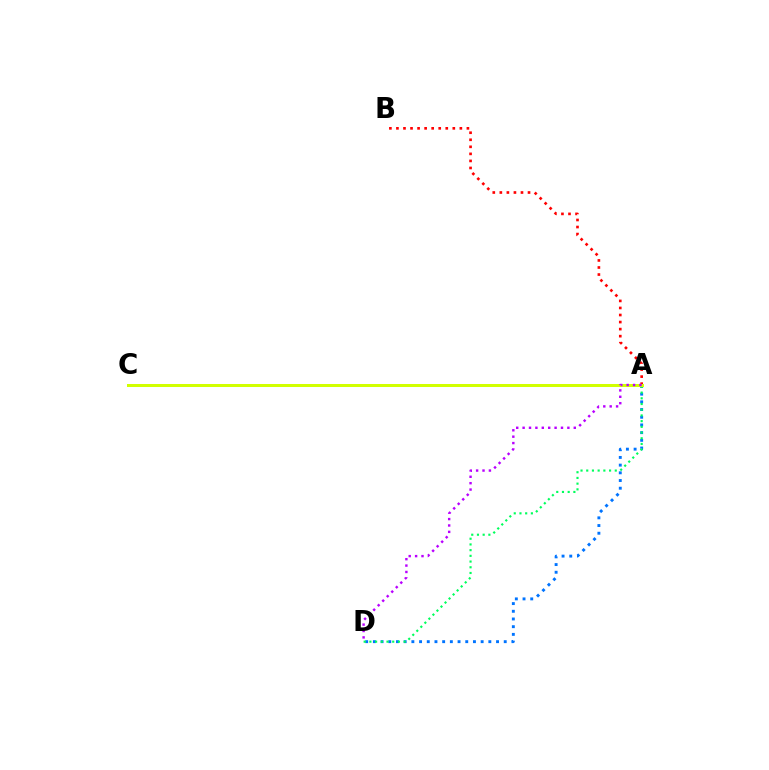{('A', 'D'): [{'color': '#0074ff', 'line_style': 'dotted', 'thickness': 2.09}, {'color': '#00ff5c', 'line_style': 'dotted', 'thickness': 1.55}, {'color': '#b900ff', 'line_style': 'dotted', 'thickness': 1.74}], ('A', 'B'): [{'color': '#ff0000', 'line_style': 'dotted', 'thickness': 1.91}], ('A', 'C'): [{'color': '#d1ff00', 'line_style': 'solid', 'thickness': 2.16}]}